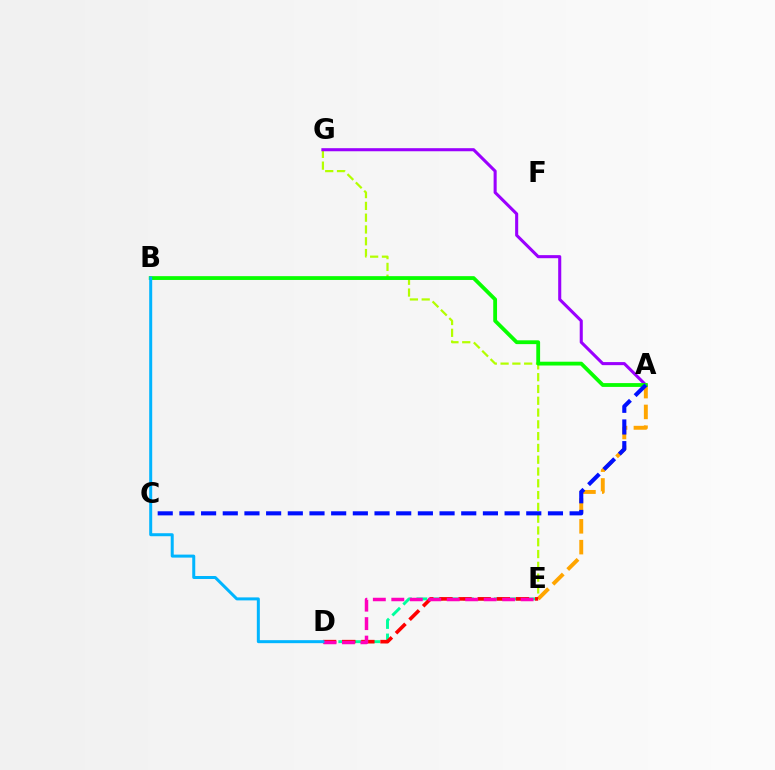{('D', 'E'): [{'color': '#00ff9d', 'line_style': 'dashed', 'thickness': 2.1}, {'color': '#ff0000', 'line_style': 'dashed', 'thickness': 2.6}, {'color': '#ff00bd', 'line_style': 'dashed', 'thickness': 2.51}], ('E', 'G'): [{'color': '#b3ff00', 'line_style': 'dashed', 'thickness': 1.6}], ('A', 'E'): [{'color': '#ffa500', 'line_style': 'dashed', 'thickness': 2.83}], ('A', 'G'): [{'color': '#9b00ff', 'line_style': 'solid', 'thickness': 2.21}], ('A', 'B'): [{'color': '#08ff00', 'line_style': 'solid', 'thickness': 2.74}], ('A', 'C'): [{'color': '#0010ff', 'line_style': 'dashed', 'thickness': 2.95}], ('B', 'D'): [{'color': '#00b5ff', 'line_style': 'solid', 'thickness': 2.16}]}